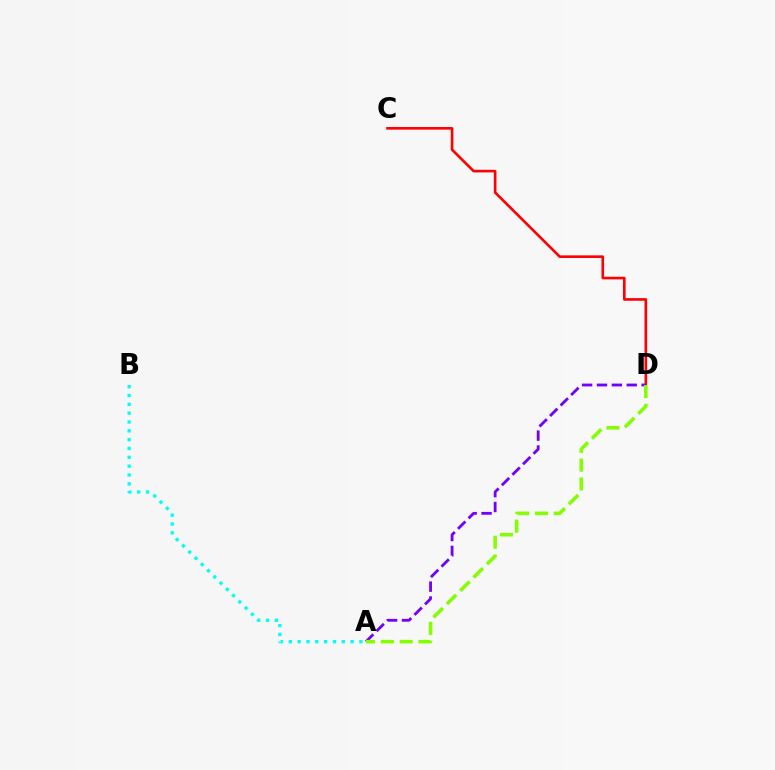{('C', 'D'): [{'color': '#ff0000', 'line_style': 'solid', 'thickness': 1.89}], ('A', 'B'): [{'color': '#00fff6', 'line_style': 'dotted', 'thickness': 2.4}], ('A', 'D'): [{'color': '#7200ff', 'line_style': 'dashed', 'thickness': 2.02}, {'color': '#84ff00', 'line_style': 'dashed', 'thickness': 2.56}]}